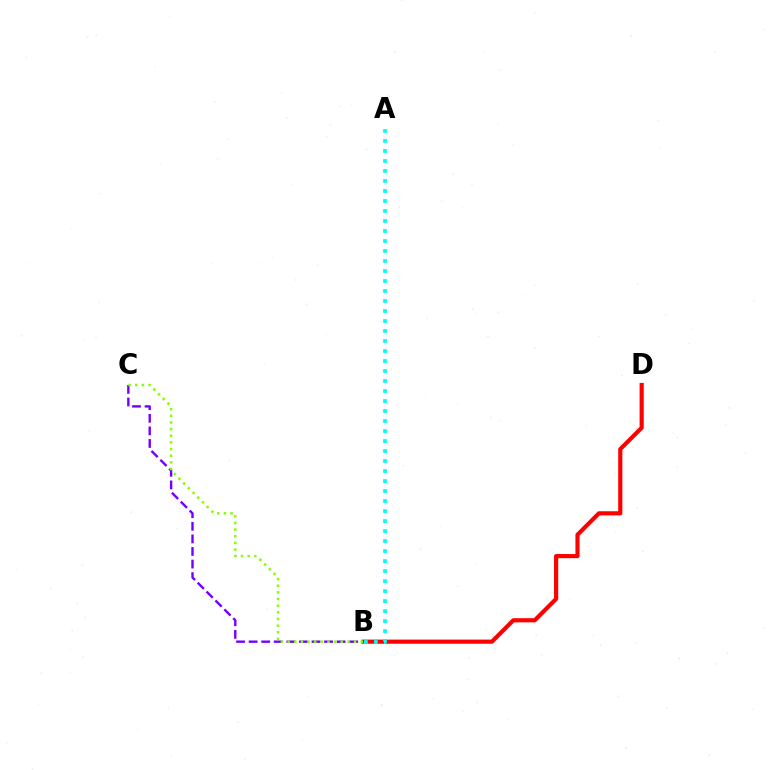{('B', 'C'): [{'color': '#7200ff', 'line_style': 'dashed', 'thickness': 1.71}, {'color': '#84ff00', 'line_style': 'dotted', 'thickness': 1.81}], ('B', 'D'): [{'color': '#ff0000', 'line_style': 'solid', 'thickness': 2.99}], ('A', 'B'): [{'color': '#00fff6', 'line_style': 'dotted', 'thickness': 2.72}]}